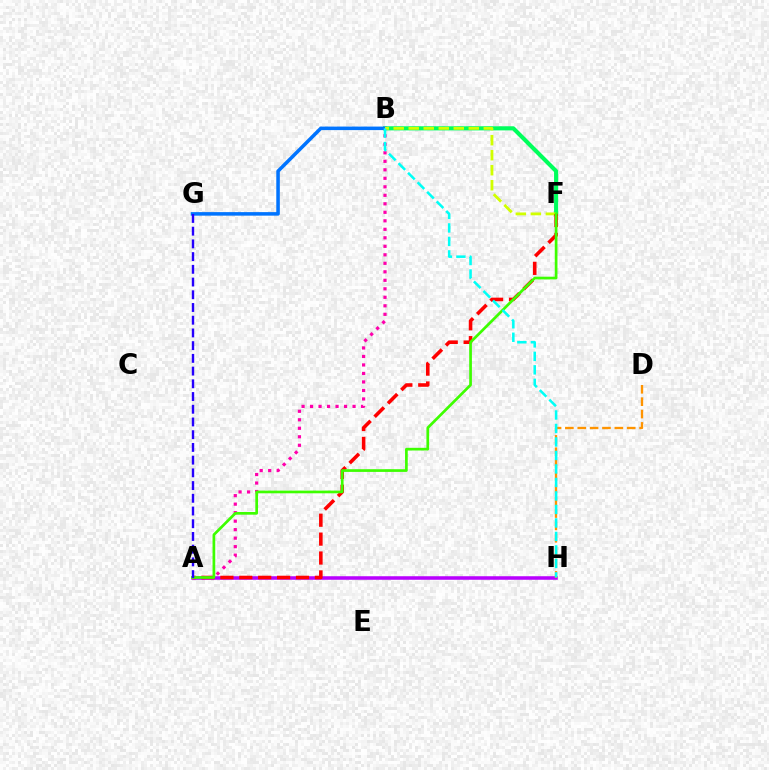{('B', 'F'): [{'color': '#00ff5c', 'line_style': 'solid', 'thickness': 2.96}, {'color': '#d1ff00', 'line_style': 'dashed', 'thickness': 2.04}], ('A', 'B'): [{'color': '#ff00ac', 'line_style': 'dotted', 'thickness': 2.31}], ('B', 'G'): [{'color': '#0074ff', 'line_style': 'solid', 'thickness': 2.54}], ('A', 'H'): [{'color': '#b900ff', 'line_style': 'solid', 'thickness': 2.54}], ('A', 'F'): [{'color': '#ff0000', 'line_style': 'dashed', 'thickness': 2.57}, {'color': '#3dff00', 'line_style': 'solid', 'thickness': 1.95}], ('D', 'H'): [{'color': '#ff9400', 'line_style': 'dashed', 'thickness': 1.68}], ('A', 'G'): [{'color': '#2500ff', 'line_style': 'dashed', 'thickness': 1.73}], ('B', 'H'): [{'color': '#00fff6', 'line_style': 'dashed', 'thickness': 1.83}]}